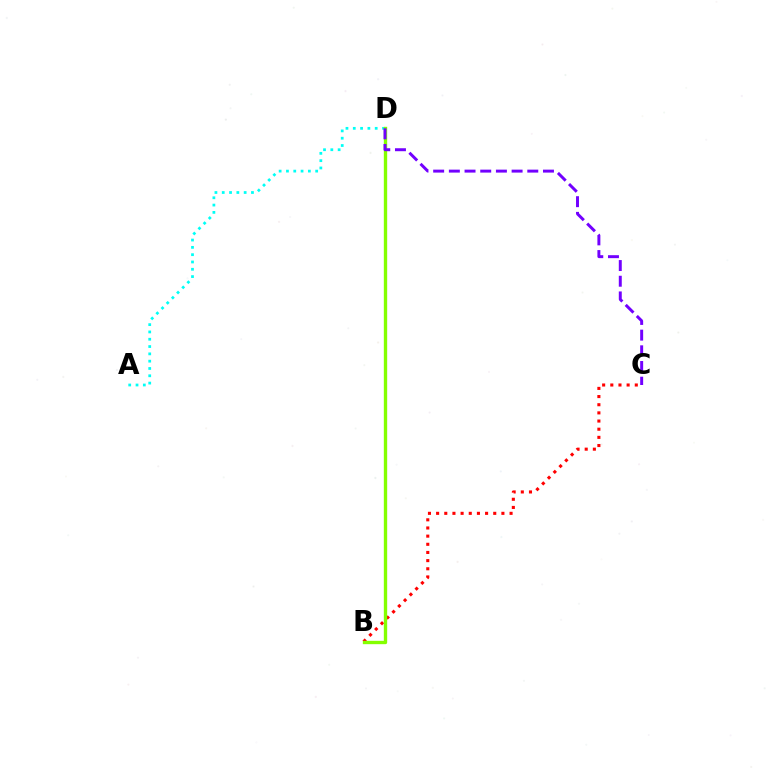{('A', 'D'): [{'color': '#00fff6', 'line_style': 'dotted', 'thickness': 1.99}], ('B', 'C'): [{'color': '#ff0000', 'line_style': 'dotted', 'thickness': 2.22}], ('B', 'D'): [{'color': '#84ff00', 'line_style': 'solid', 'thickness': 2.41}], ('C', 'D'): [{'color': '#7200ff', 'line_style': 'dashed', 'thickness': 2.13}]}